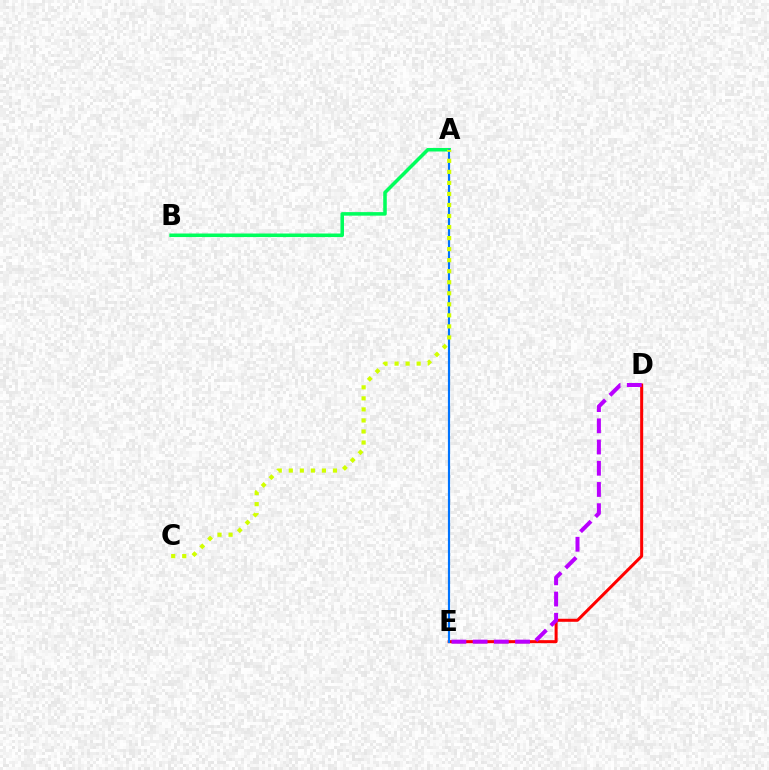{('D', 'E'): [{'color': '#ff0000', 'line_style': 'solid', 'thickness': 2.17}, {'color': '#b900ff', 'line_style': 'dashed', 'thickness': 2.88}], ('A', 'B'): [{'color': '#00ff5c', 'line_style': 'solid', 'thickness': 2.55}], ('A', 'E'): [{'color': '#0074ff', 'line_style': 'solid', 'thickness': 1.56}], ('A', 'C'): [{'color': '#d1ff00', 'line_style': 'dotted', 'thickness': 3.0}]}